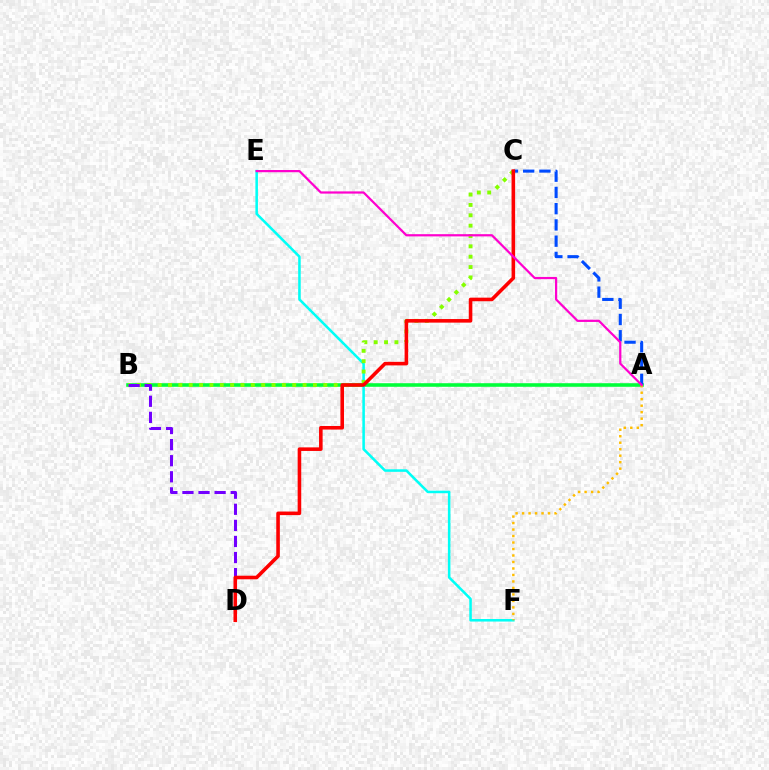{('A', 'B'): [{'color': '#00ff39', 'line_style': 'solid', 'thickness': 2.57}], ('A', 'C'): [{'color': '#004bff', 'line_style': 'dashed', 'thickness': 2.21}], ('E', 'F'): [{'color': '#00fff6', 'line_style': 'solid', 'thickness': 1.83}], ('B', 'C'): [{'color': '#84ff00', 'line_style': 'dotted', 'thickness': 2.81}], ('B', 'D'): [{'color': '#7200ff', 'line_style': 'dashed', 'thickness': 2.18}], ('C', 'D'): [{'color': '#ff0000', 'line_style': 'solid', 'thickness': 2.58}], ('A', 'F'): [{'color': '#ffbd00', 'line_style': 'dotted', 'thickness': 1.76}], ('A', 'E'): [{'color': '#ff00cf', 'line_style': 'solid', 'thickness': 1.6}]}